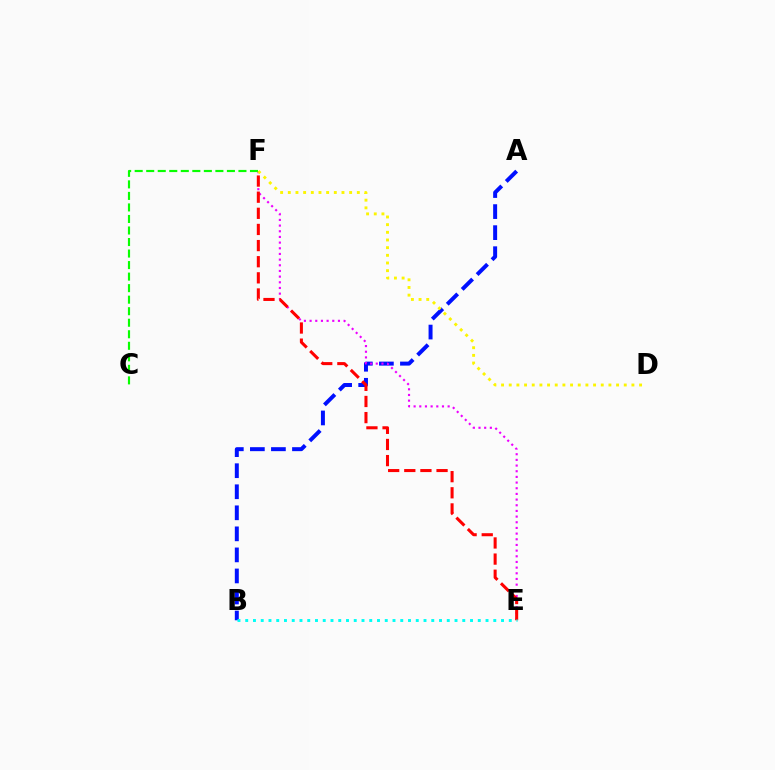{('A', 'B'): [{'color': '#0010ff', 'line_style': 'dashed', 'thickness': 2.86}], ('E', 'F'): [{'color': '#ee00ff', 'line_style': 'dotted', 'thickness': 1.54}, {'color': '#ff0000', 'line_style': 'dashed', 'thickness': 2.19}], ('C', 'F'): [{'color': '#08ff00', 'line_style': 'dashed', 'thickness': 1.57}], ('B', 'E'): [{'color': '#00fff6', 'line_style': 'dotted', 'thickness': 2.11}], ('D', 'F'): [{'color': '#fcf500', 'line_style': 'dotted', 'thickness': 2.08}]}